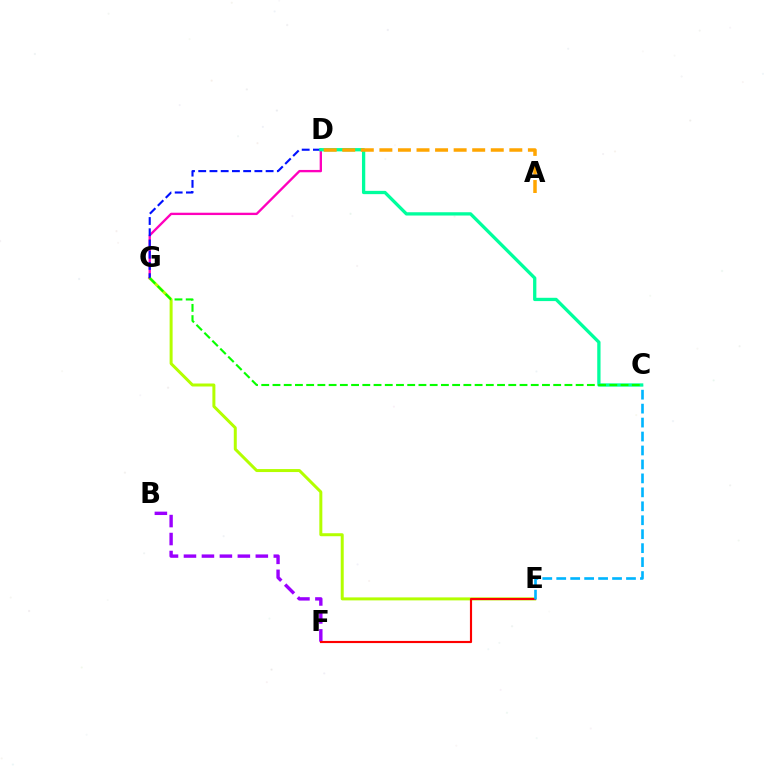{('E', 'G'): [{'color': '#b3ff00', 'line_style': 'solid', 'thickness': 2.15}], ('D', 'G'): [{'color': '#ff00bd', 'line_style': 'solid', 'thickness': 1.68}, {'color': '#0010ff', 'line_style': 'dashed', 'thickness': 1.53}], ('B', 'F'): [{'color': '#9b00ff', 'line_style': 'dashed', 'thickness': 2.44}], ('C', 'D'): [{'color': '#00ff9d', 'line_style': 'solid', 'thickness': 2.37}], ('E', 'F'): [{'color': '#ff0000', 'line_style': 'solid', 'thickness': 1.55}], ('A', 'D'): [{'color': '#ffa500', 'line_style': 'dashed', 'thickness': 2.52}], ('C', 'G'): [{'color': '#08ff00', 'line_style': 'dashed', 'thickness': 1.53}], ('C', 'E'): [{'color': '#00b5ff', 'line_style': 'dashed', 'thickness': 1.9}]}